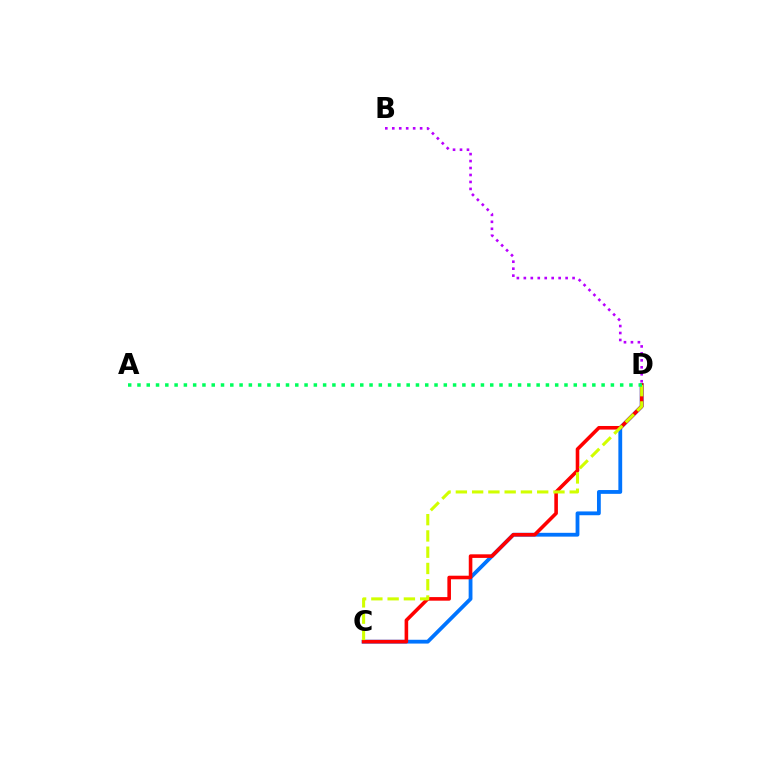{('C', 'D'): [{'color': '#0074ff', 'line_style': 'solid', 'thickness': 2.74}, {'color': '#ff0000', 'line_style': 'solid', 'thickness': 2.58}, {'color': '#d1ff00', 'line_style': 'dashed', 'thickness': 2.21}], ('B', 'D'): [{'color': '#b900ff', 'line_style': 'dotted', 'thickness': 1.89}], ('A', 'D'): [{'color': '#00ff5c', 'line_style': 'dotted', 'thickness': 2.52}]}